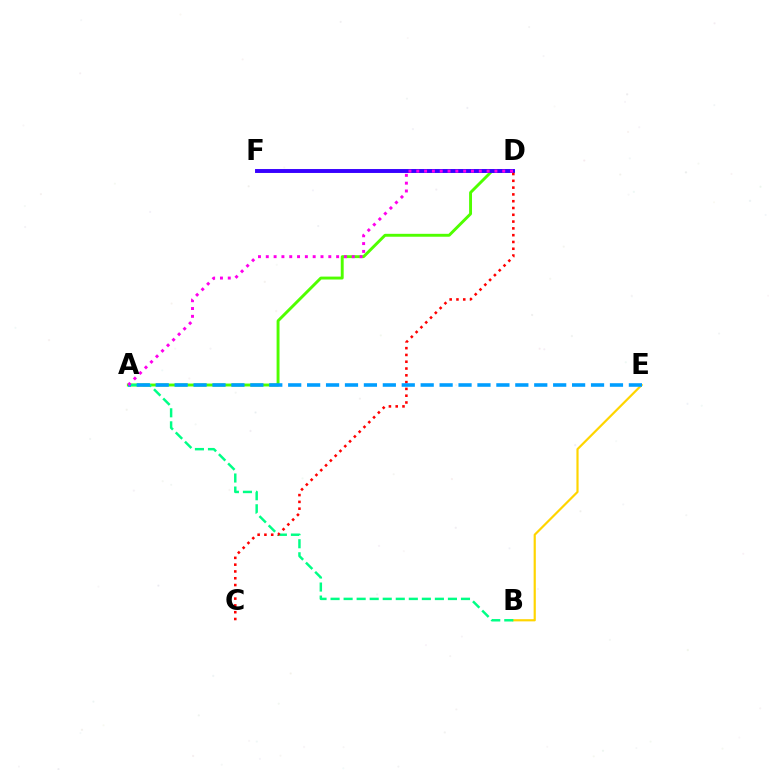{('A', 'D'): [{'color': '#4fff00', 'line_style': 'solid', 'thickness': 2.1}, {'color': '#ff00ed', 'line_style': 'dotted', 'thickness': 2.12}], ('B', 'E'): [{'color': '#ffd500', 'line_style': 'solid', 'thickness': 1.57}], ('D', 'F'): [{'color': '#3700ff', 'line_style': 'solid', 'thickness': 2.82}], ('A', 'B'): [{'color': '#00ff86', 'line_style': 'dashed', 'thickness': 1.77}], ('C', 'D'): [{'color': '#ff0000', 'line_style': 'dotted', 'thickness': 1.85}], ('A', 'E'): [{'color': '#009eff', 'line_style': 'dashed', 'thickness': 2.57}]}